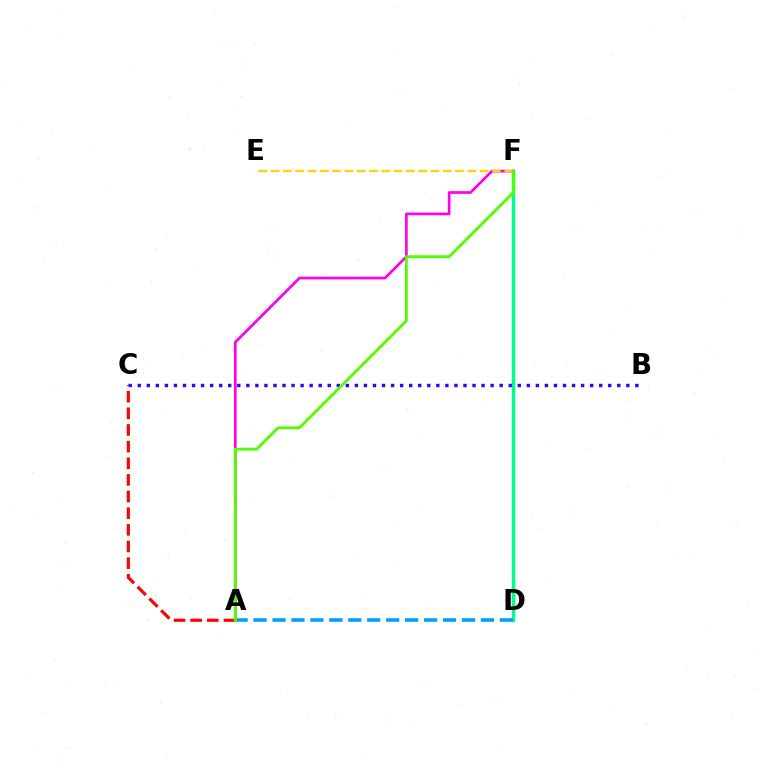{('D', 'F'): [{'color': '#00ff86', 'line_style': 'solid', 'thickness': 2.46}], ('A', 'F'): [{'color': '#ff00ed', 'line_style': 'solid', 'thickness': 1.94}, {'color': '#4fff00', 'line_style': 'solid', 'thickness': 2.03}], ('A', 'D'): [{'color': '#009eff', 'line_style': 'dashed', 'thickness': 2.57}], ('E', 'F'): [{'color': '#ffd500', 'line_style': 'dashed', 'thickness': 1.67}], ('A', 'C'): [{'color': '#ff0000', 'line_style': 'dashed', 'thickness': 2.26}], ('B', 'C'): [{'color': '#3700ff', 'line_style': 'dotted', 'thickness': 2.46}]}